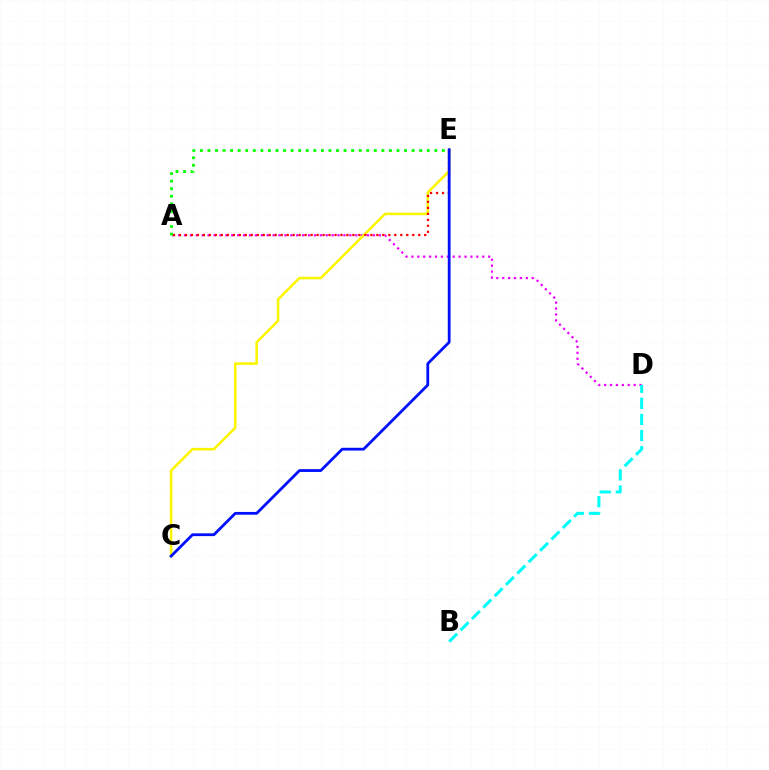{('A', 'D'): [{'color': '#ee00ff', 'line_style': 'dotted', 'thickness': 1.6}], ('B', 'D'): [{'color': '#00fff6', 'line_style': 'dashed', 'thickness': 2.18}], ('C', 'E'): [{'color': '#fcf500', 'line_style': 'solid', 'thickness': 1.84}, {'color': '#0010ff', 'line_style': 'solid', 'thickness': 2.0}], ('A', 'E'): [{'color': '#ff0000', 'line_style': 'dotted', 'thickness': 1.62}, {'color': '#08ff00', 'line_style': 'dotted', 'thickness': 2.05}]}